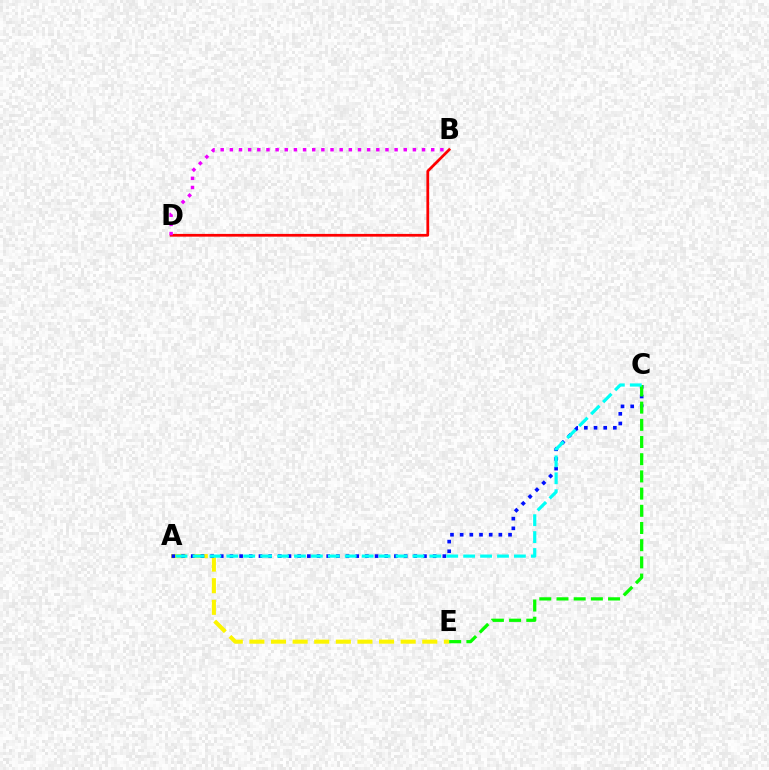{('B', 'D'): [{'color': '#ff0000', 'line_style': 'solid', 'thickness': 1.97}, {'color': '#ee00ff', 'line_style': 'dotted', 'thickness': 2.49}], ('A', 'E'): [{'color': '#fcf500', 'line_style': 'dashed', 'thickness': 2.94}], ('A', 'C'): [{'color': '#0010ff', 'line_style': 'dotted', 'thickness': 2.63}, {'color': '#00fff6', 'line_style': 'dashed', 'thickness': 2.3}], ('C', 'E'): [{'color': '#08ff00', 'line_style': 'dashed', 'thickness': 2.34}]}